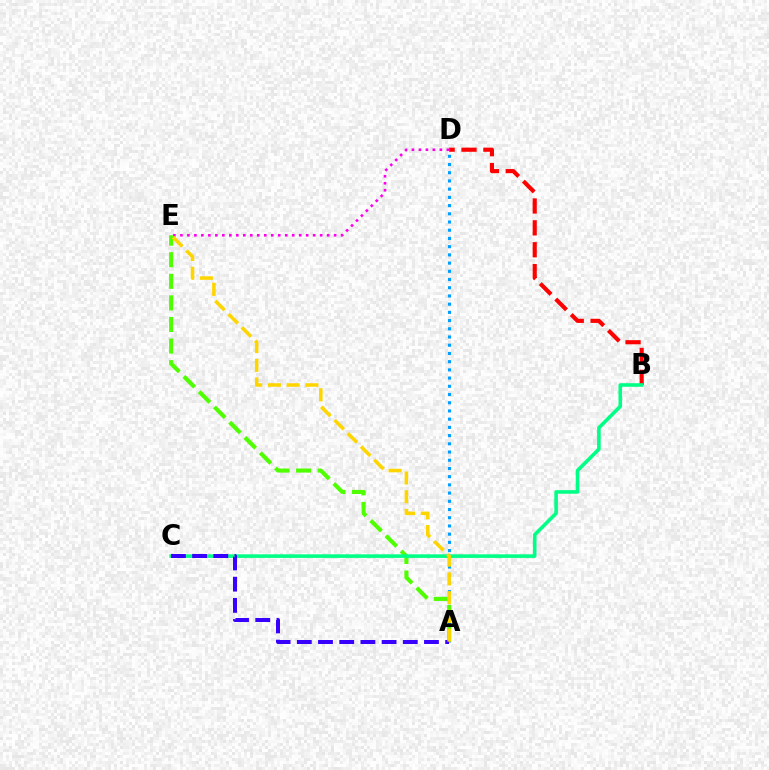{('A', 'D'): [{'color': '#009eff', 'line_style': 'dotted', 'thickness': 2.23}], ('B', 'D'): [{'color': '#ff0000', 'line_style': 'dashed', 'thickness': 2.97}], ('A', 'E'): [{'color': '#4fff00', 'line_style': 'dashed', 'thickness': 2.93}, {'color': '#ffd500', 'line_style': 'dashed', 'thickness': 2.55}], ('D', 'E'): [{'color': '#ff00ed', 'line_style': 'dotted', 'thickness': 1.9}], ('B', 'C'): [{'color': '#00ff86', 'line_style': 'solid', 'thickness': 2.58}], ('A', 'C'): [{'color': '#3700ff', 'line_style': 'dashed', 'thickness': 2.88}]}